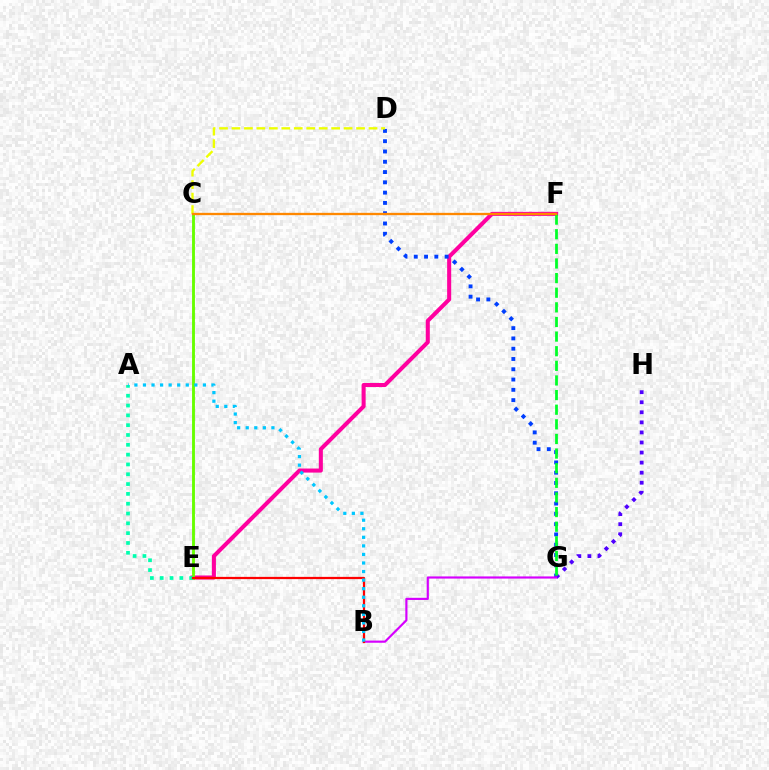{('E', 'F'): [{'color': '#ff00a0', 'line_style': 'solid', 'thickness': 2.92}], ('D', 'G'): [{'color': '#003fff', 'line_style': 'dotted', 'thickness': 2.79}], ('G', 'H'): [{'color': '#4f00ff', 'line_style': 'dotted', 'thickness': 2.73}], ('F', 'G'): [{'color': '#00ff27', 'line_style': 'dashed', 'thickness': 1.99}], ('C', 'E'): [{'color': '#66ff00', 'line_style': 'solid', 'thickness': 2.07}], ('C', 'D'): [{'color': '#eeff00', 'line_style': 'dashed', 'thickness': 1.69}], ('A', 'E'): [{'color': '#00ffaf', 'line_style': 'dotted', 'thickness': 2.67}], ('B', 'G'): [{'color': '#d600ff', 'line_style': 'solid', 'thickness': 1.56}], ('C', 'F'): [{'color': '#ff8800', 'line_style': 'solid', 'thickness': 1.67}], ('B', 'E'): [{'color': '#ff0000', 'line_style': 'solid', 'thickness': 1.61}], ('A', 'B'): [{'color': '#00c7ff', 'line_style': 'dotted', 'thickness': 2.33}]}